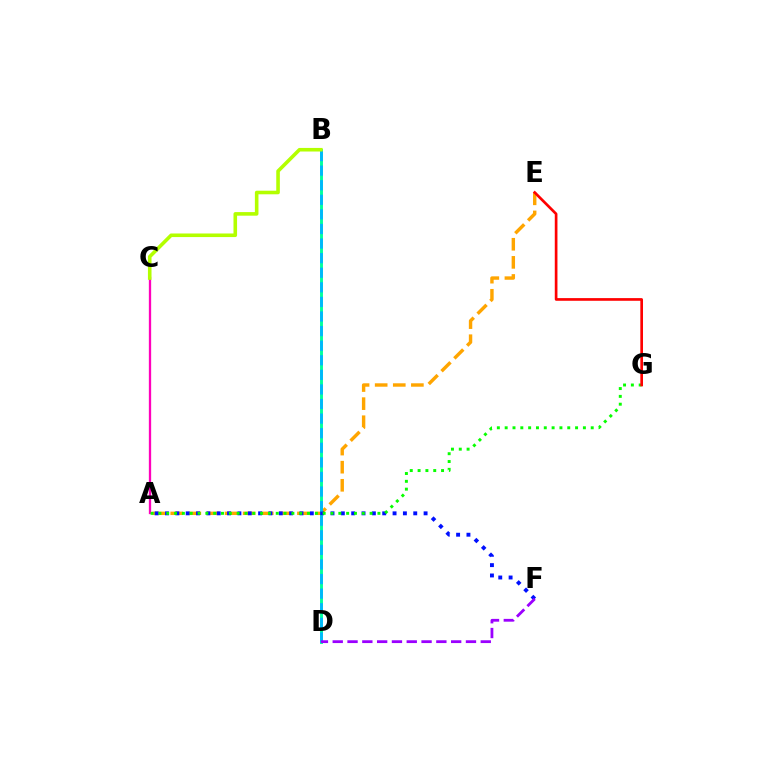{('A', 'C'): [{'color': '#ff00bd', 'line_style': 'solid', 'thickness': 1.66}], ('A', 'E'): [{'color': '#ffa500', 'line_style': 'dashed', 'thickness': 2.46}], ('B', 'D'): [{'color': '#00ff9d', 'line_style': 'solid', 'thickness': 2.09}, {'color': '#00b5ff', 'line_style': 'dashed', 'thickness': 1.98}], ('A', 'F'): [{'color': '#0010ff', 'line_style': 'dotted', 'thickness': 2.81}], ('A', 'G'): [{'color': '#08ff00', 'line_style': 'dotted', 'thickness': 2.13}], ('B', 'C'): [{'color': '#b3ff00', 'line_style': 'solid', 'thickness': 2.58}], ('E', 'G'): [{'color': '#ff0000', 'line_style': 'solid', 'thickness': 1.92}], ('D', 'F'): [{'color': '#9b00ff', 'line_style': 'dashed', 'thickness': 2.01}]}